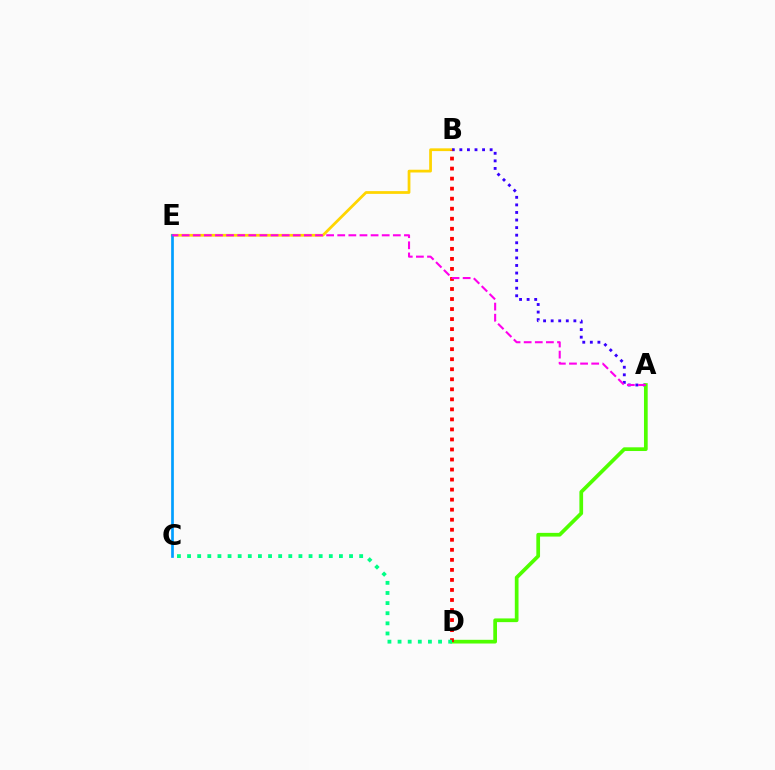{('B', 'E'): [{'color': '#ffd500', 'line_style': 'solid', 'thickness': 1.99}], ('C', 'E'): [{'color': '#009eff', 'line_style': 'solid', 'thickness': 1.94}], ('A', 'B'): [{'color': '#3700ff', 'line_style': 'dotted', 'thickness': 2.06}], ('A', 'D'): [{'color': '#4fff00', 'line_style': 'solid', 'thickness': 2.67}], ('B', 'D'): [{'color': '#ff0000', 'line_style': 'dotted', 'thickness': 2.73}], ('A', 'E'): [{'color': '#ff00ed', 'line_style': 'dashed', 'thickness': 1.51}], ('C', 'D'): [{'color': '#00ff86', 'line_style': 'dotted', 'thickness': 2.75}]}